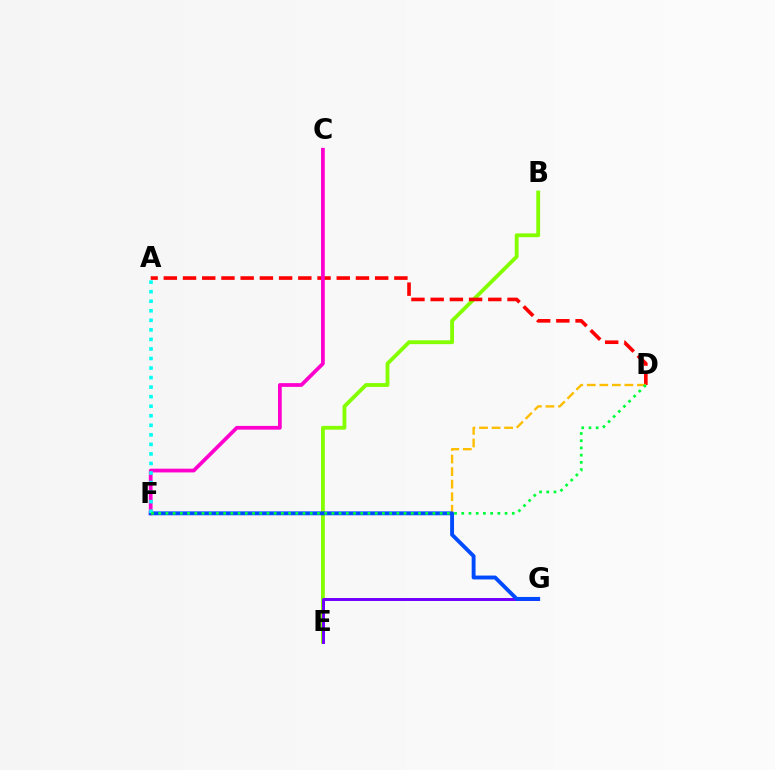{('B', 'E'): [{'color': '#84ff00', 'line_style': 'solid', 'thickness': 2.76}], ('A', 'D'): [{'color': '#ff0000', 'line_style': 'dashed', 'thickness': 2.61}], ('D', 'F'): [{'color': '#ffbd00', 'line_style': 'dashed', 'thickness': 1.7}, {'color': '#00ff39', 'line_style': 'dotted', 'thickness': 1.96}], ('C', 'F'): [{'color': '#ff00cf', 'line_style': 'solid', 'thickness': 2.69}], ('E', 'G'): [{'color': '#7200ff', 'line_style': 'solid', 'thickness': 2.13}], ('F', 'G'): [{'color': '#004bff', 'line_style': 'solid', 'thickness': 2.8}], ('A', 'F'): [{'color': '#00fff6', 'line_style': 'dotted', 'thickness': 2.59}]}